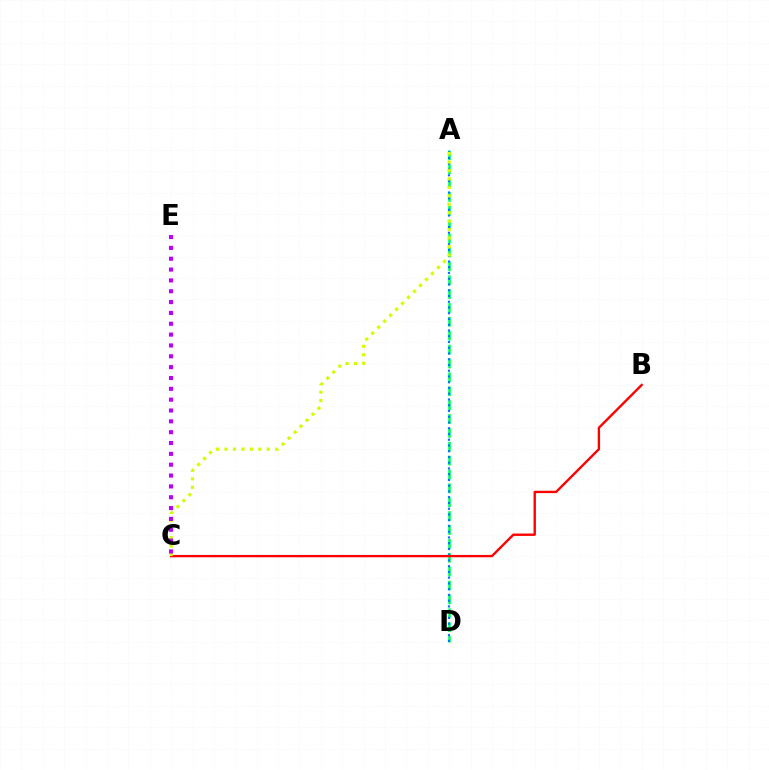{('A', 'D'): [{'color': '#00ff5c', 'line_style': 'dashed', 'thickness': 1.89}, {'color': '#0074ff', 'line_style': 'dotted', 'thickness': 1.56}], ('B', 'C'): [{'color': '#ff0000', 'line_style': 'solid', 'thickness': 1.7}], ('A', 'C'): [{'color': '#d1ff00', 'line_style': 'dotted', 'thickness': 2.3}], ('C', 'E'): [{'color': '#b900ff', 'line_style': 'dotted', 'thickness': 2.95}]}